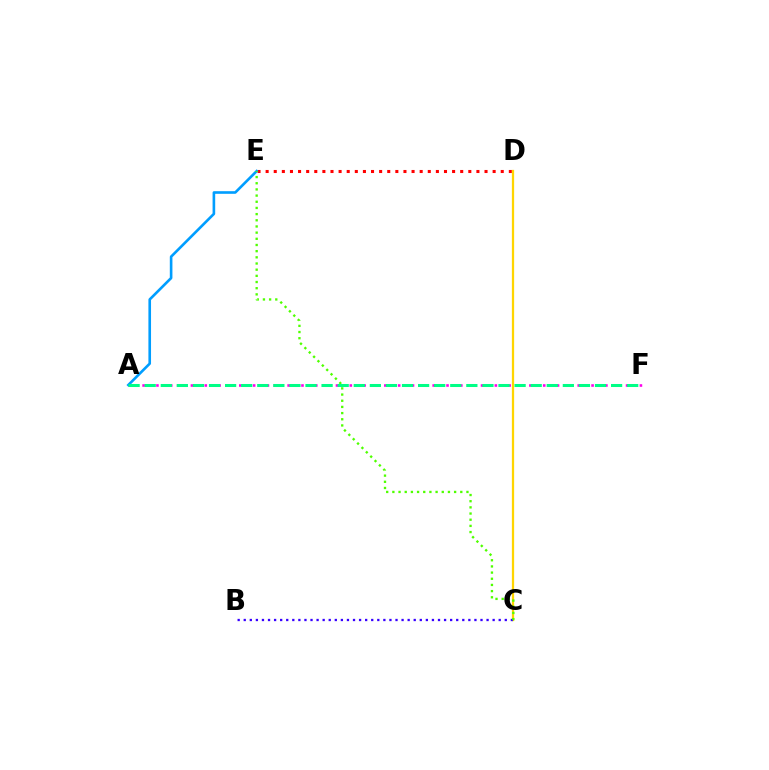{('D', 'E'): [{'color': '#ff0000', 'line_style': 'dotted', 'thickness': 2.2}], ('C', 'D'): [{'color': '#ffd500', 'line_style': 'solid', 'thickness': 1.63}], ('A', 'F'): [{'color': '#ff00ed', 'line_style': 'dotted', 'thickness': 1.88}, {'color': '#00ff86', 'line_style': 'dashed', 'thickness': 2.18}], ('B', 'C'): [{'color': '#3700ff', 'line_style': 'dotted', 'thickness': 1.65}], ('A', 'E'): [{'color': '#009eff', 'line_style': 'solid', 'thickness': 1.89}], ('C', 'E'): [{'color': '#4fff00', 'line_style': 'dotted', 'thickness': 1.68}]}